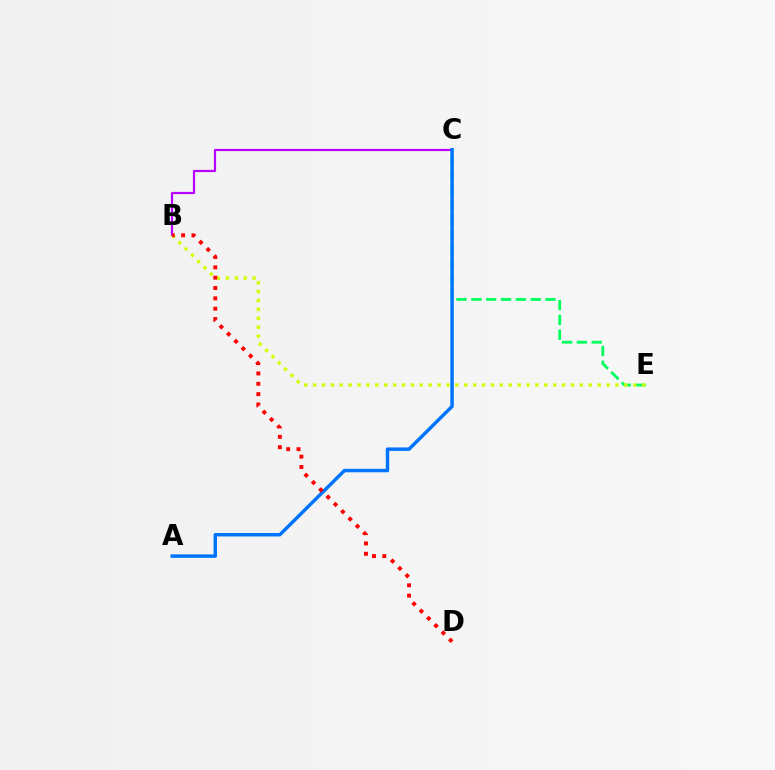{('C', 'E'): [{'color': '#00ff5c', 'line_style': 'dashed', 'thickness': 2.01}], ('B', 'C'): [{'color': '#b900ff', 'line_style': 'solid', 'thickness': 1.58}], ('B', 'E'): [{'color': '#d1ff00', 'line_style': 'dotted', 'thickness': 2.42}], ('A', 'C'): [{'color': '#0074ff', 'line_style': 'solid', 'thickness': 2.48}], ('B', 'D'): [{'color': '#ff0000', 'line_style': 'dotted', 'thickness': 2.81}]}